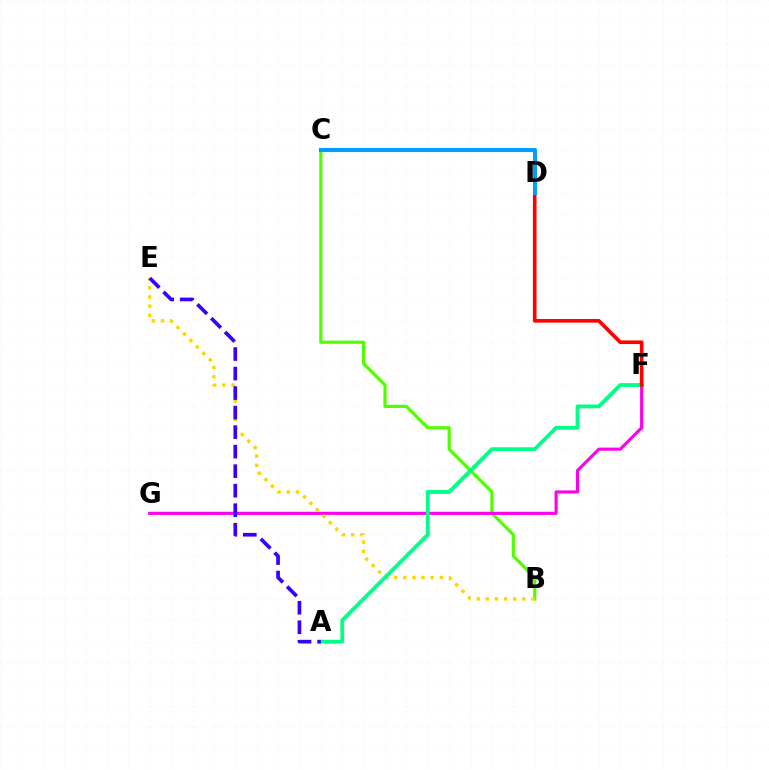{('B', 'C'): [{'color': '#4fff00', 'line_style': 'solid', 'thickness': 2.3}], ('F', 'G'): [{'color': '#ff00ed', 'line_style': 'solid', 'thickness': 2.26}], ('B', 'E'): [{'color': '#ffd500', 'line_style': 'dotted', 'thickness': 2.48}], ('A', 'F'): [{'color': '#00ff86', 'line_style': 'solid', 'thickness': 2.75}], ('A', 'E'): [{'color': '#3700ff', 'line_style': 'dashed', 'thickness': 2.65}], ('D', 'F'): [{'color': '#ff0000', 'line_style': 'solid', 'thickness': 2.62}], ('C', 'D'): [{'color': '#009eff', 'line_style': 'solid', 'thickness': 2.93}]}